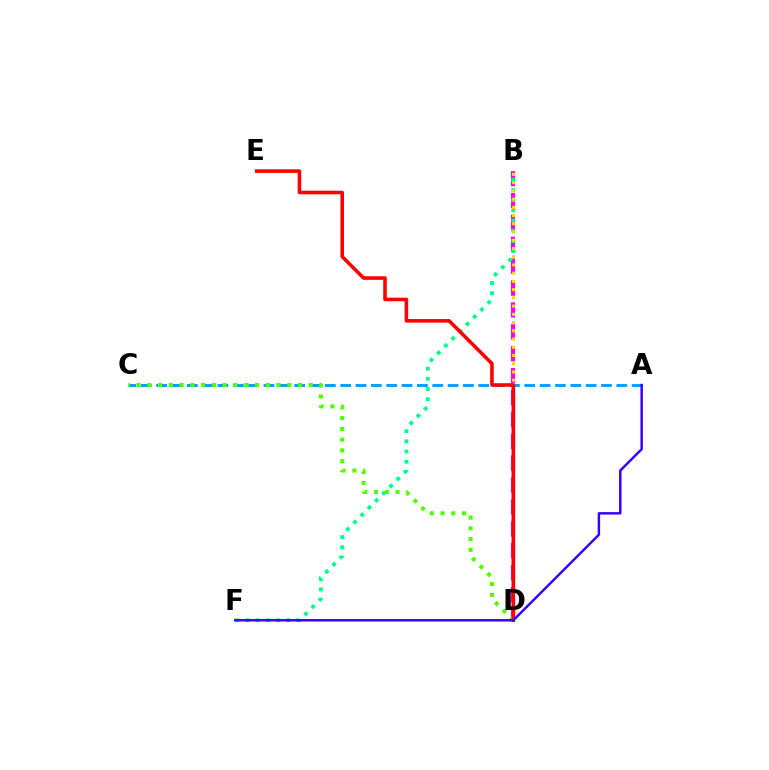{('B', 'D'): [{'color': '#ff00ed', 'line_style': 'dashed', 'thickness': 2.97}, {'color': '#ffd500', 'line_style': 'dotted', 'thickness': 2.24}], ('A', 'C'): [{'color': '#009eff', 'line_style': 'dashed', 'thickness': 2.08}], ('B', 'F'): [{'color': '#00ff86', 'line_style': 'dotted', 'thickness': 2.77}], ('C', 'D'): [{'color': '#4fff00', 'line_style': 'dotted', 'thickness': 2.92}], ('D', 'E'): [{'color': '#ff0000', 'line_style': 'solid', 'thickness': 2.58}], ('A', 'F'): [{'color': '#3700ff', 'line_style': 'solid', 'thickness': 1.77}]}